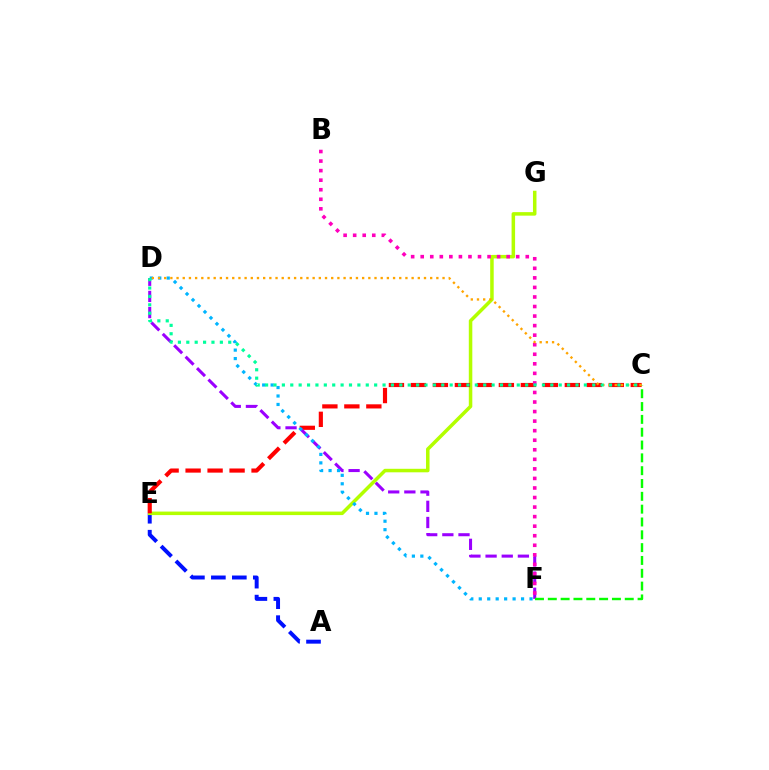{('A', 'E'): [{'color': '#0010ff', 'line_style': 'dashed', 'thickness': 2.85}], ('E', 'G'): [{'color': '#b3ff00', 'line_style': 'solid', 'thickness': 2.53}], ('C', 'E'): [{'color': '#ff0000', 'line_style': 'dashed', 'thickness': 2.99}], ('D', 'F'): [{'color': '#9b00ff', 'line_style': 'dashed', 'thickness': 2.19}, {'color': '#00b5ff', 'line_style': 'dotted', 'thickness': 2.3}], ('C', 'F'): [{'color': '#08ff00', 'line_style': 'dashed', 'thickness': 1.74}], ('B', 'F'): [{'color': '#ff00bd', 'line_style': 'dotted', 'thickness': 2.59}], ('C', 'D'): [{'color': '#ffa500', 'line_style': 'dotted', 'thickness': 1.68}, {'color': '#00ff9d', 'line_style': 'dotted', 'thickness': 2.28}]}